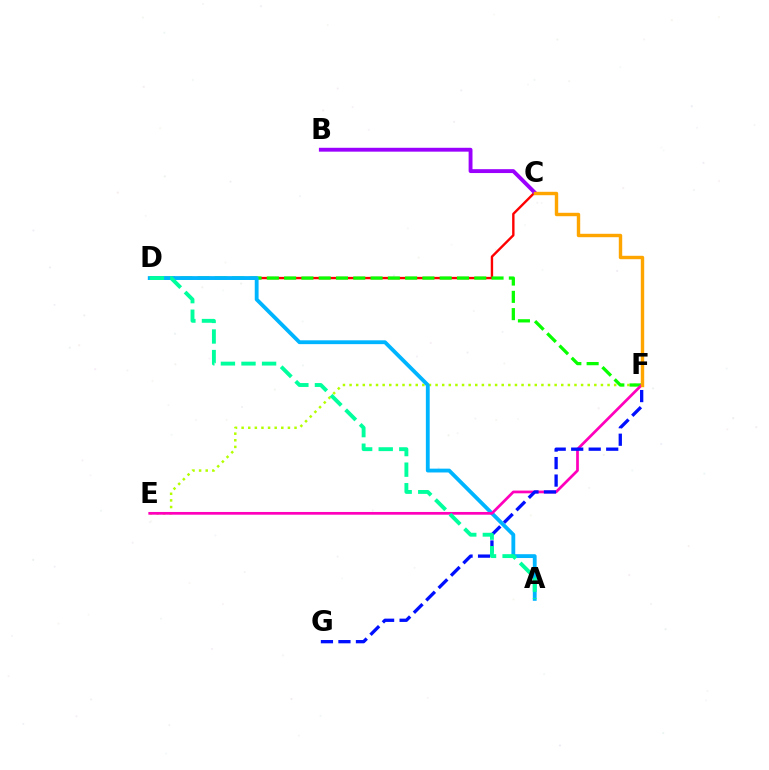{('E', 'F'): [{'color': '#b3ff00', 'line_style': 'dotted', 'thickness': 1.8}, {'color': '#ff00bd', 'line_style': 'solid', 'thickness': 1.96}], ('C', 'D'): [{'color': '#ff0000', 'line_style': 'solid', 'thickness': 1.72}], ('D', 'F'): [{'color': '#08ff00', 'line_style': 'dashed', 'thickness': 2.35}], ('A', 'D'): [{'color': '#00b5ff', 'line_style': 'solid', 'thickness': 2.76}, {'color': '#00ff9d', 'line_style': 'dashed', 'thickness': 2.8}], ('F', 'G'): [{'color': '#0010ff', 'line_style': 'dashed', 'thickness': 2.38}], ('B', 'C'): [{'color': '#9b00ff', 'line_style': 'solid', 'thickness': 2.79}], ('C', 'F'): [{'color': '#ffa500', 'line_style': 'solid', 'thickness': 2.46}]}